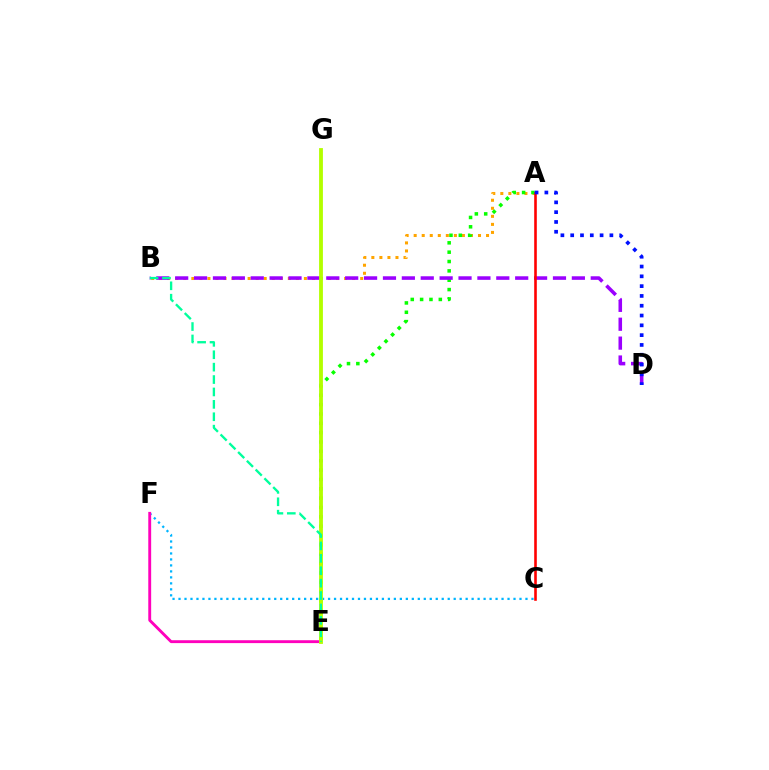{('C', 'F'): [{'color': '#00b5ff', 'line_style': 'dotted', 'thickness': 1.63}], ('A', 'B'): [{'color': '#ffa500', 'line_style': 'dotted', 'thickness': 2.18}], ('E', 'F'): [{'color': '#ff00bd', 'line_style': 'solid', 'thickness': 2.07}], ('A', 'E'): [{'color': '#08ff00', 'line_style': 'dotted', 'thickness': 2.54}], ('B', 'D'): [{'color': '#9b00ff', 'line_style': 'dashed', 'thickness': 2.57}], ('E', 'G'): [{'color': '#b3ff00', 'line_style': 'solid', 'thickness': 2.75}], ('B', 'E'): [{'color': '#00ff9d', 'line_style': 'dashed', 'thickness': 1.68}], ('A', 'C'): [{'color': '#ff0000', 'line_style': 'solid', 'thickness': 1.87}], ('A', 'D'): [{'color': '#0010ff', 'line_style': 'dotted', 'thickness': 2.66}]}